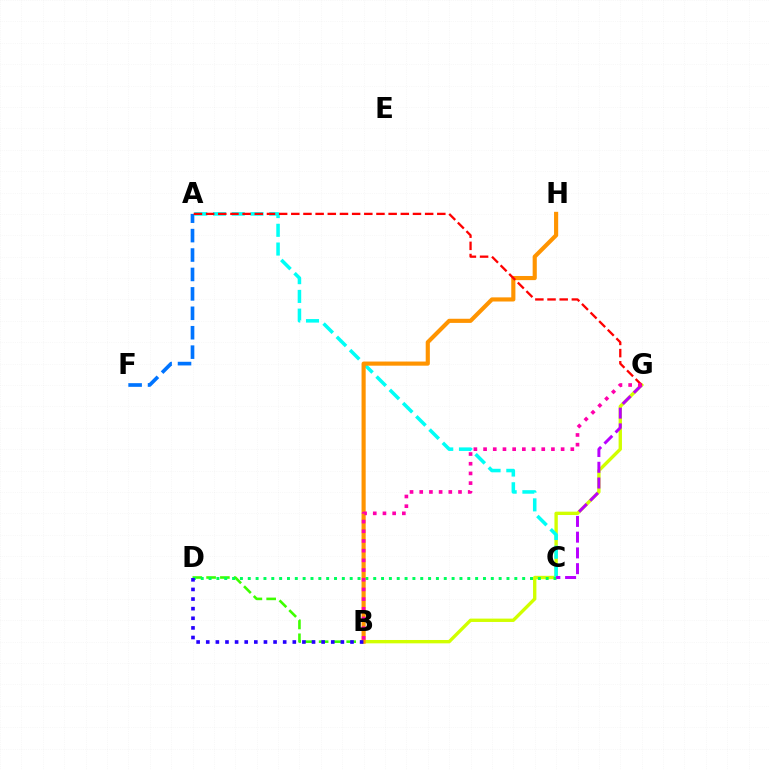{('B', 'G'): [{'color': '#d1ff00', 'line_style': 'solid', 'thickness': 2.42}, {'color': '#ff00ac', 'line_style': 'dotted', 'thickness': 2.63}], ('B', 'D'): [{'color': '#3dff00', 'line_style': 'dashed', 'thickness': 1.87}, {'color': '#2500ff', 'line_style': 'dotted', 'thickness': 2.61}], ('A', 'C'): [{'color': '#00fff6', 'line_style': 'dashed', 'thickness': 2.55}], ('C', 'D'): [{'color': '#00ff5c', 'line_style': 'dotted', 'thickness': 2.13}], ('A', 'F'): [{'color': '#0074ff', 'line_style': 'dashed', 'thickness': 2.64}], ('C', 'G'): [{'color': '#b900ff', 'line_style': 'dashed', 'thickness': 2.14}], ('B', 'H'): [{'color': '#ff9400', 'line_style': 'solid', 'thickness': 2.98}], ('A', 'G'): [{'color': '#ff0000', 'line_style': 'dashed', 'thickness': 1.65}]}